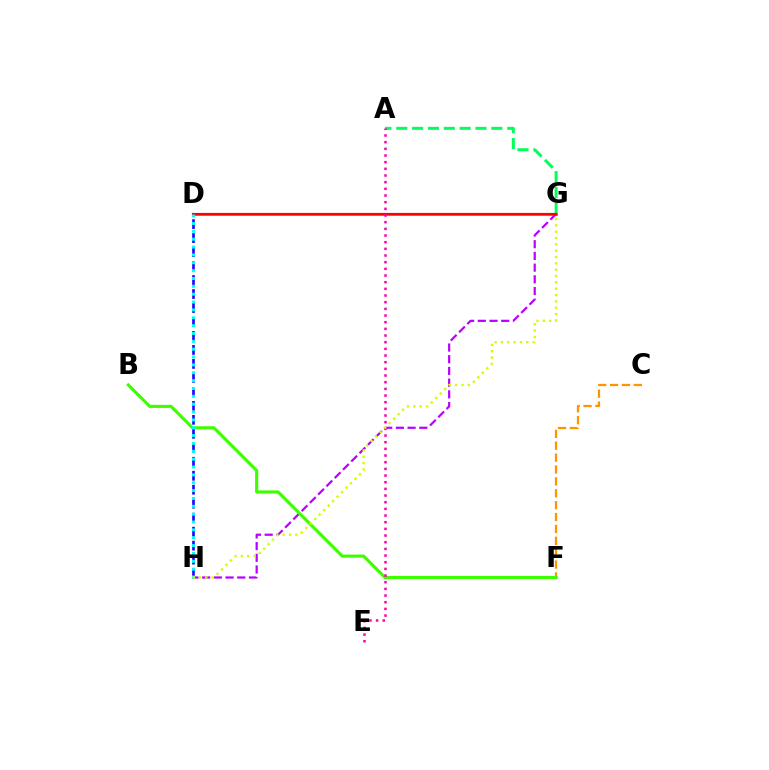{('C', 'F'): [{'color': '#ff9400', 'line_style': 'dashed', 'thickness': 1.61}], ('A', 'G'): [{'color': '#00ff5c', 'line_style': 'dashed', 'thickness': 2.15}], ('D', 'G'): [{'color': '#0074ff', 'line_style': 'solid', 'thickness': 1.85}, {'color': '#ff0000', 'line_style': 'solid', 'thickness': 1.57}], ('G', 'H'): [{'color': '#b900ff', 'line_style': 'dashed', 'thickness': 1.59}, {'color': '#d1ff00', 'line_style': 'dotted', 'thickness': 1.72}], ('D', 'H'): [{'color': '#2500ff', 'line_style': 'dashed', 'thickness': 1.9}, {'color': '#00fff6', 'line_style': 'dotted', 'thickness': 2.13}], ('B', 'F'): [{'color': '#3dff00', 'line_style': 'solid', 'thickness': 2.23}], ('A', 'E'): [{'color': '#ff00ac', 'line_style': 'dotted', 'thickness': 1.81}]}